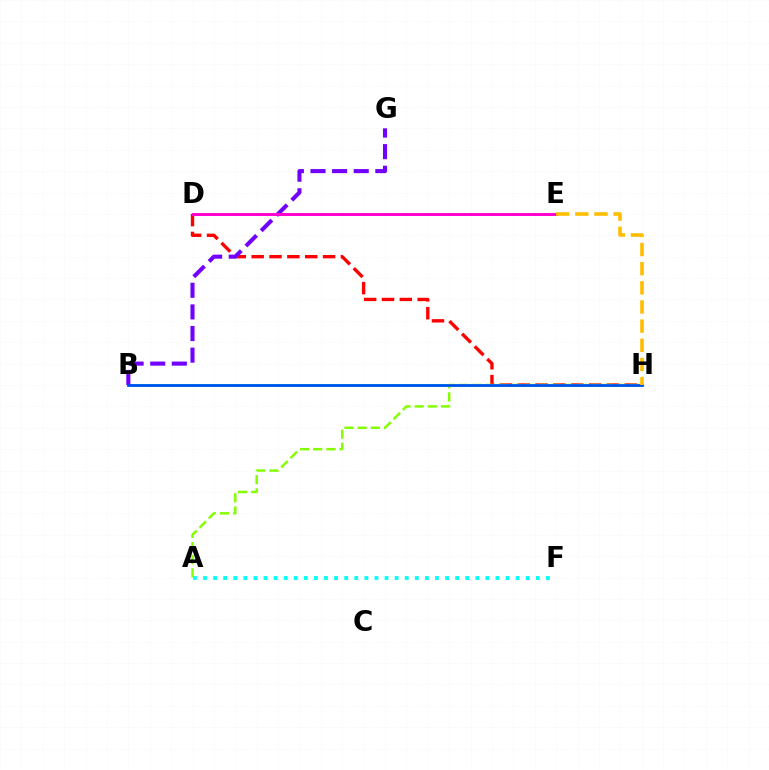{('D', 'H'): [{'color': '#ff0000', 'line_style': 'dashed', 'thickness': 2.42}], ('B', 'H'): [{'color': '#00ff39', 'line_style': 'solid', 'thickness': 1.97}, {'color': '#004bff', 'line_style': 'solid', 'thickness': 1.91}], ('A', 'F'): [{'color': '#00fff6', 'line_style': 'dotted', 'thickness': 2.74}], ('B', 'G'): [{'color': '#7200ff', 'line_style': 'dashed', 'thickness': 2.94}], ('D', 'E'): [{'color': '#ff00cf', 'line_style': 'solid', 'thickness': 2.13}], ('A', 'H'): [{'color': '#84ff00', 'line_style': 'dashed', 'thickness': 1.79}], ('E', 'H'): [{'color': '#ffbd00', 'line_style': 'dashed', 'thickness': 2.6}]}